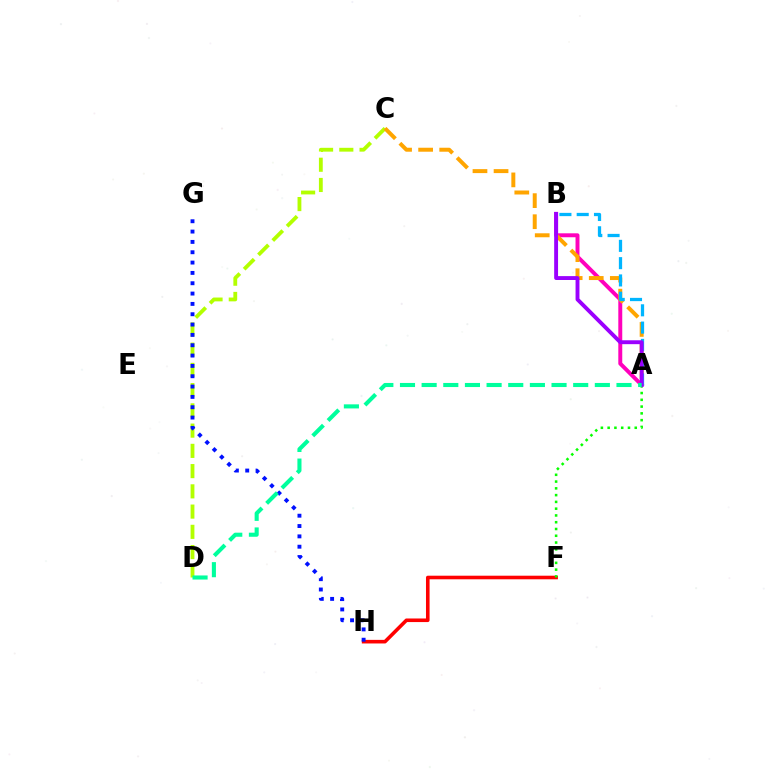{('F', 'H'): [{'color': '#ff0000', 'line_style': 'solid', 'thickness': 2.59}], ('A', 'B'): [{'color': '#ff00bd', 'line_style': 'solid', 'thickness': 2.84}, {'color': '#00b5ff', 'line_style': 'dashed', 'thickness': 2.35}, {'color': '#9b00ff', 'line_style': 'solid', 'thickness': 2.8}], ('C', 'D'): [{'color': '#b3ff00', 'line_style': 'dashed', 'thickness': 2.75}], ('G', 'H'): [{'color': '#0010ff', 'line_style': 'dotted', 'thickness': 2.81}], ('A', 'C'): [{'color': '#ffa500', 'line_style': 'dashed', 'thickness': 2.86}], ('A', 'F'): [{'color': '#08ff00', 'line_style': 'dotted', 'thickness': 1.84}], ('A', 'D'): [{'color': '#00ff9d', 'line_style': 'dashed', 'thickness': 2.94}]}